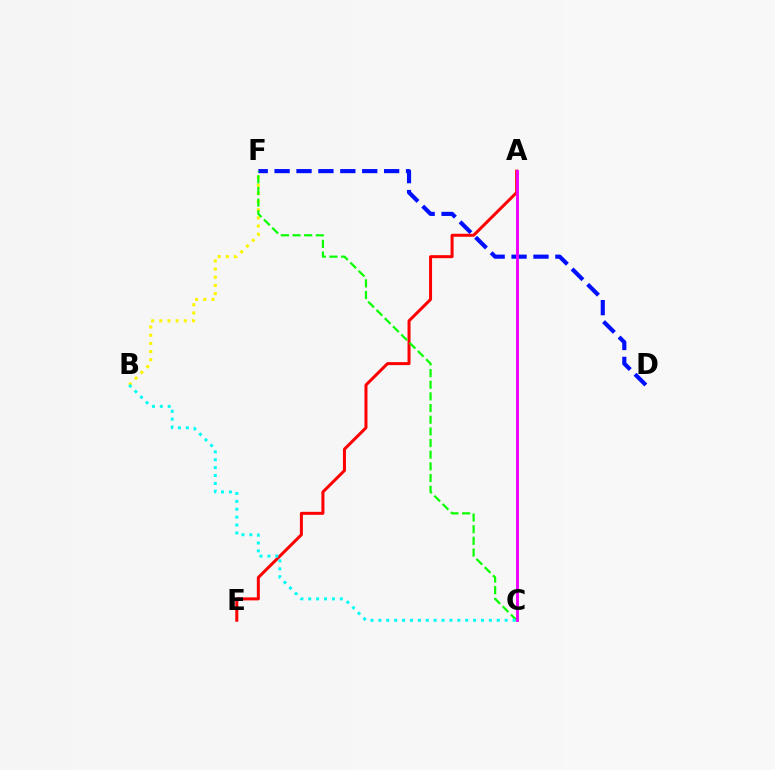{('B', 'F'): [{'color': '#fcf500', 'line_style': 'dotted', 'thickness': 2.22}], ('D', 'F'): [{'color': '#0010ff', 'line_style': 'dashed', 'thickness': 2.98}], ('A', 'E'): [{'color': '#ff0000', 'line_style': 'solid', 'thickness': 2.16}], ('C', 'F'): [{'color': '#08ff00', 'line_style': 'dashed', 'thickness': 1.58}], ('B', 'C'): [{'color': '#00fff6', 'line_style': 'dotted', 'thickness': 2.14}], ('A', 'C'): [{'color': '#ee00ff', 'line_style': 'solid', 'thickness': 2.08}]}